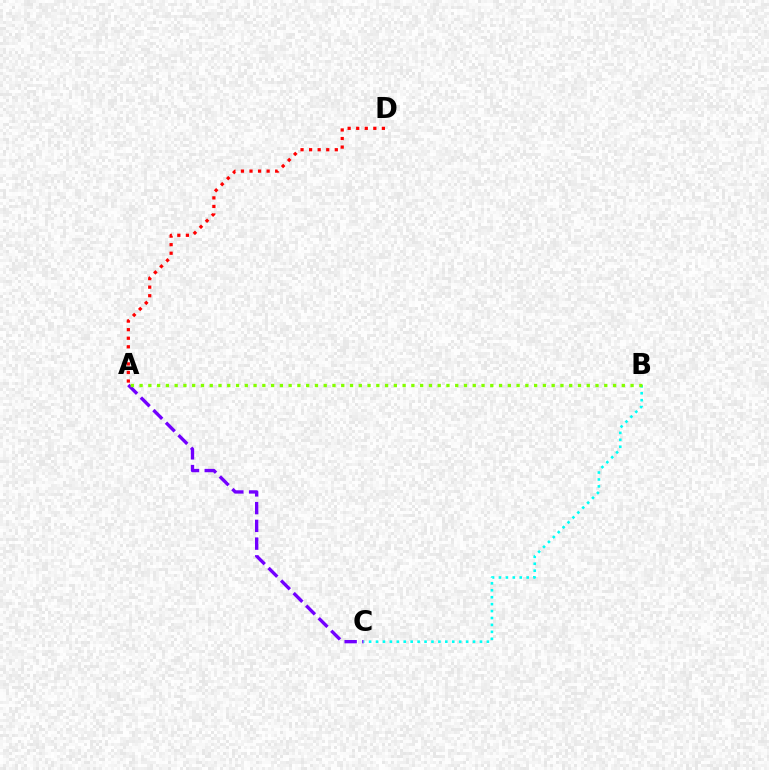{('A', 'D'): [{'color': '#ff0000', 'line_style': 'dotted', 'thickness': 2.33}], ('A', 'C'): [{'color': '#7200ff', 'line_style': 'dashed', 'thickness': 2.41}], ('B', 'C'): [{'color': '#00fff6', 'line_style': 'dotted', 'thickness': 1.88}], ('A', 'B'): [{'color': '#84ff00', 'line_style': 'dotted', 'thickness': 2.38}]}